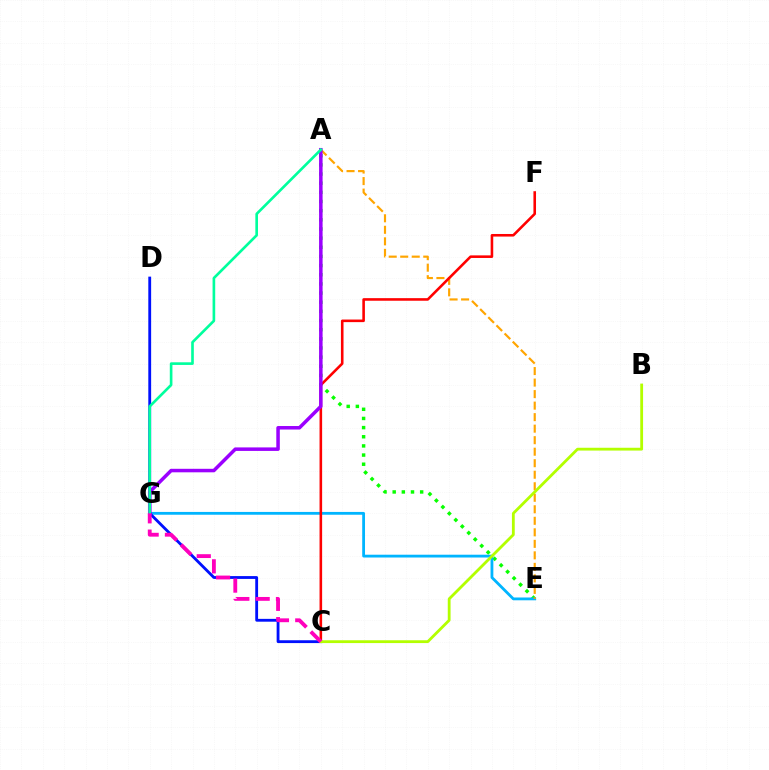{('A', 'E'): [{'color': '#08ff00', 'line_style': 'dotted', 'thickness': 2.49}, {'color': '#ffa500', 'line_style': 'dashed', 'thickness': 1.56}], ('E', 'G'): [{'color': '#00b5ff', 'line_style': 'solid', 'thickness': 2.02}], ('C', 'D'): [{'color': '#0010ff', 'line_style': 'solid', 'thickness': 2.04}], ('C', 'F'): [{'color': '#ff0000', 'line_style': 'solid', 'thickness': 1.86}], ('A', 'G'): [{'color': '#9b00ff', 'line_style': 'solid', 'thickness': 2.53}, {'color': '#00ff9d', 'line_style': 'solid', 'thickness': 1.9}], ('B', 'C'): [{'color': '#b3ff00', 'line_style': 'solid', 'thickness': 2.02}], ('C', 'G'): [{'color': '#ff00bd', 'line_style': 'dashed', 'thickness': 2.76}]}